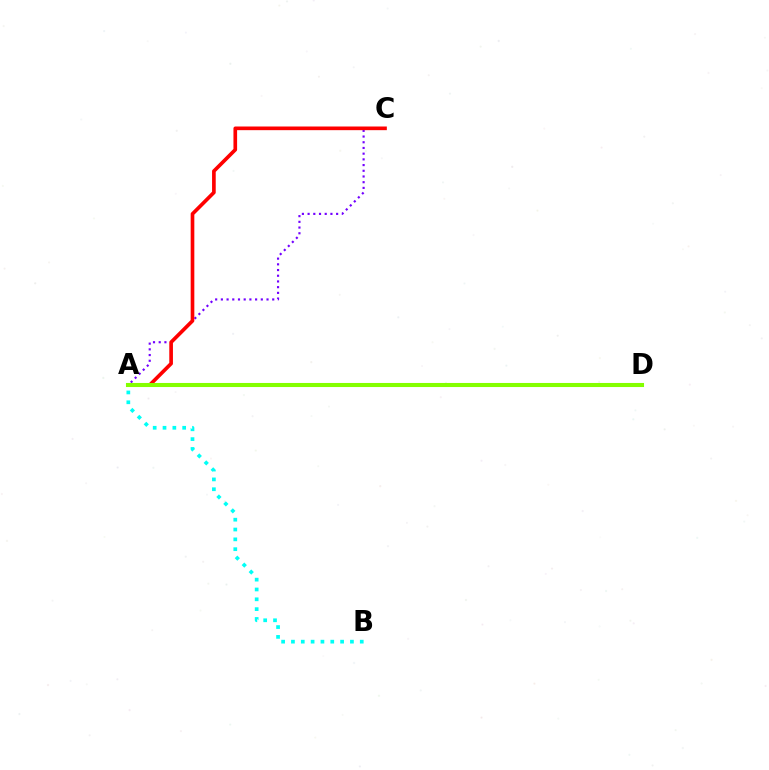{('A', 'C'): [{'color': '#7200ff', 'line_style': 'dotted', 'thickness': 1.55}, {'color': '#ff0000', 'line_style': 'solid', 'thickness': 2.63}], ('A', 'D'): [{'color': '#84ff00', 'line_style': 'solid', 'thickness': 2.93}], ('A', 'B'): [{'color': '#00fff6', 'line_style': 'dotted', 'thickness': 2.67}]}